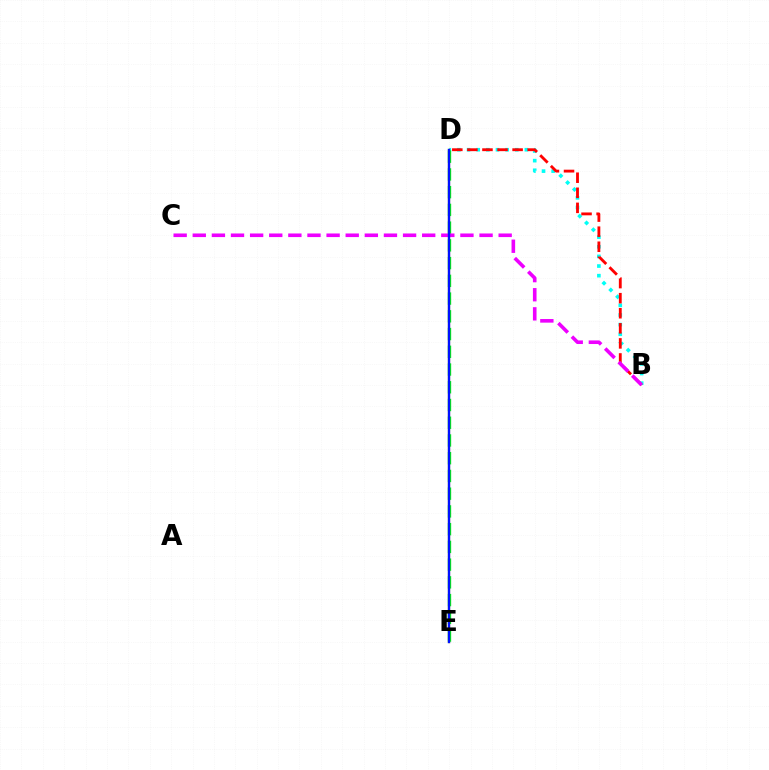{('B', 'D'): [{'color': '#00fff6', 'line_style': 'dotted', 'thickness': 2.62}, {'color': '#ff0000', 'line_style': 'dashed', 'thickness': 2.05}], ('D', 'E'): [{'color': '#fcf500', 'line_style': 'solid', 'thickness': 1.65}, {'color': '#08ff00', 'line_style': 'dashed', 'thickness': 2.41}, {'color': '#0010ff', 'line_style': 'solid', 'thickness': 1.73}], ('B', 'C'): [{'color': '#ee00ff', 'line_style': 'dashed', 'thickness': 2.6}]}